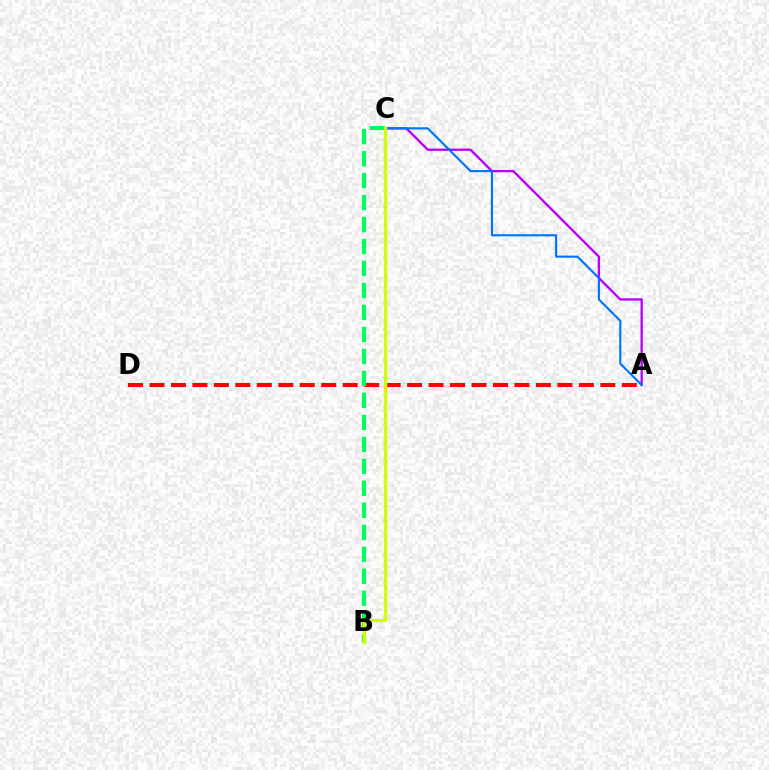{('A', 'D'): [{'color': '#ff0000', 'line_style': 'dashed', 'thickness': 2.92}], ('A', 'C'): [{'color': '#b900ff', 'line_style': 'solid', 'thickness': 1.68}, {'color': '#0074ff', 'line_style': 'solid', 'thickness': 1.54}], ('B', 'C'): [{'color': '#00ff5c', 'line_style': 'dashed', 'thickness': 2.99}, {'color': '#d1ff00', 'line_style': 'solid', 'thickness': 2.41}]}